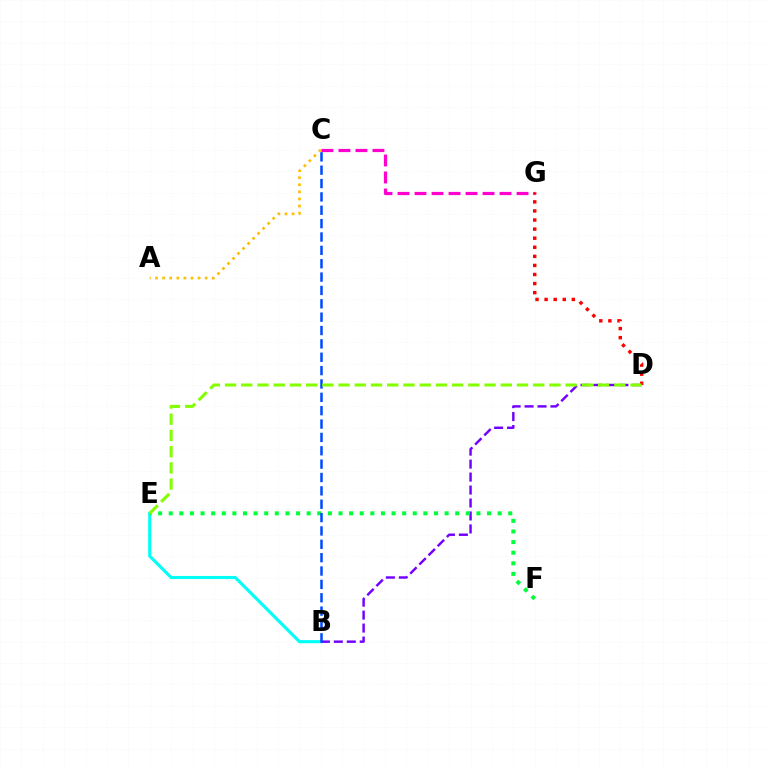{('B', 'E'): [{'color': '#00fff6', 'line_style': 'solid', 'thickness': 2.24}], ('A', 'C'): [{'color': '#ffbd00', 'line_style': 'dotted', 'thickness': 1.93}], ('C', 'G'): [{'color': '#ff00cf', 'line_style': 'dashed', 'thickness': 2.31}], ('B', 'D'): [{'color': '#7200ff', 'line_style': 'dashed', 'thickness': 1.76}], ('D', 'G'): [{'color': '#ff0000', 'line_style': 'dotted', 'thickness': 2.47}], ('E', 'F'): [{'color': '#00ff39', 'line_style': 'dotted', 'thickness': 2.88}], ('B', 'C'): [{'color': '#004bff', 'line_style': 'dashed', 'thickness': 1.82}], ('D', 'E'): [{'color': '#84ff00', 'line_style': 'dashed', 'thickness': 2.2}]}